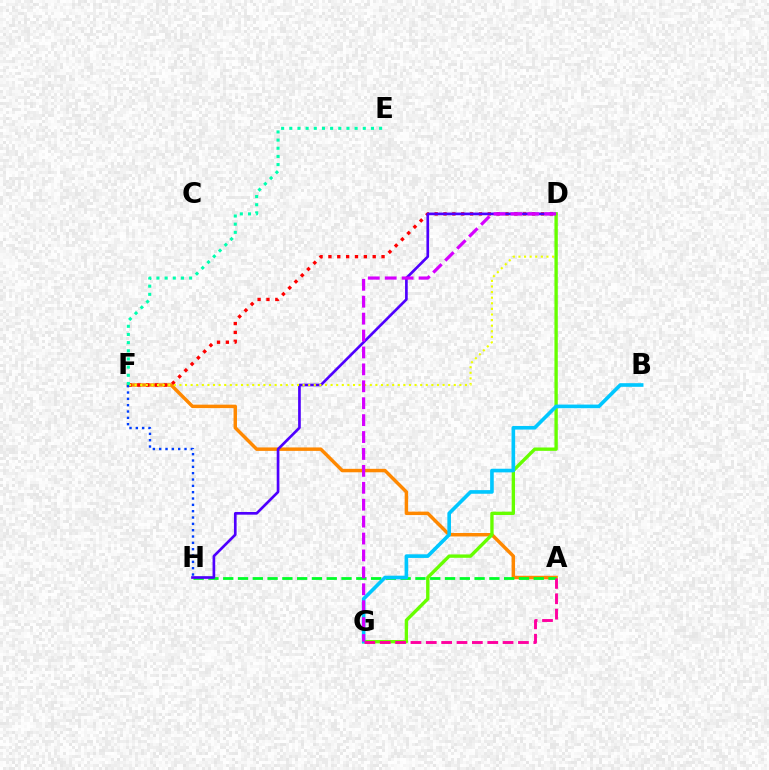{('A', 'F'): [{'color': '#ff8800', 'line_style': 'solid', 'thickness': 2.49}], ('D', 'F'): [{'color': '#ff0000', 'line_style': 'dotted', 'thickness': 2.41}, {'color': '#eeff00', 'line_style': 'dotted', 'thickness': 1.52}], ('A', 'H'): [{'color': '#00ff27', 'line_style': 'dashed', 'thickness': 2.01}], ('D', 'H'): [{'color': '#4f00ff', 'line_style': 'solid', 'thickness': 1.92}], ('F', 'H'): [{'color': '#003fff', 'line_style': 'dotted', 'thickness': 1.72}], ('D', 'G'): [{'color': '#66ff00', 'line_style': 'solid', 'thickness': 2.41}, {'color': '#d600ff', 'line_style': 'dashed', 'thickness': 2.3}], ('B', 'G'): [{'color': '#00c7ff', 'line_style': 'solid', 'thickness': 2.61}], ('A', 'G'): [{'color': '#ff00a0', 'line_style': 'dashed', 'thickness': 2.09}], ('E', 'F'): [{'color': '#00ffaf', 'line_style': 'dotted', 'thickness': 2.22}]}